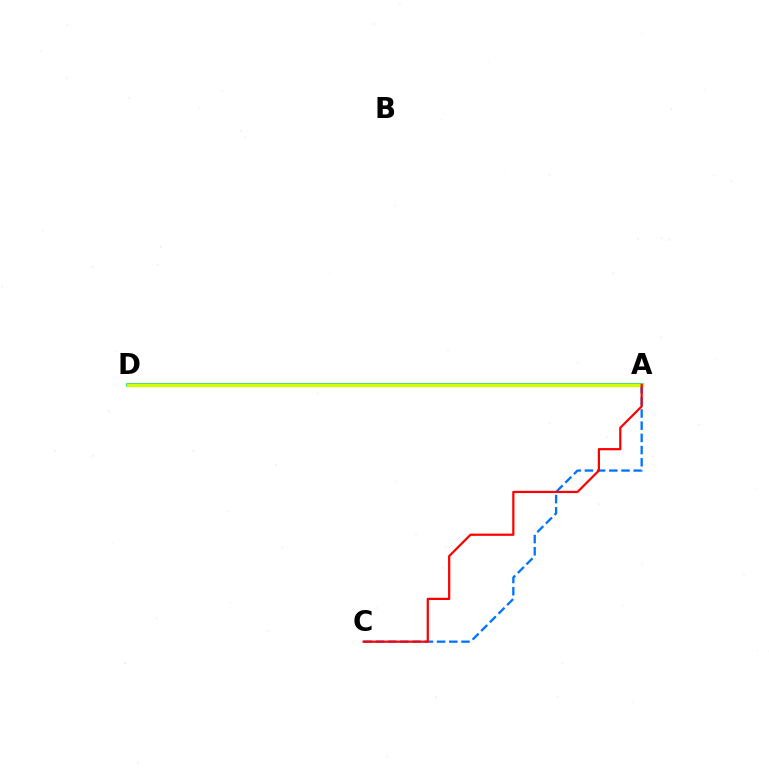{('A', 'D'): [{'color': '#00ff5c', 'line_style': 'solid', 'thickness': 2.63}, {'color': '#b900ff', 'line_style': 'solid', 'thickness': 1.64}, {'color': '#d1ff00', 'line_style': 'solid', 'thickness': 2.35}], ('A', 'C'): [{'color': '#0074ff', 'line_style': 'dashed', 'thickness': 1.66}, {'color': '#ff0000', 'line_style': 'solid', 'thickness': 1.6}]}